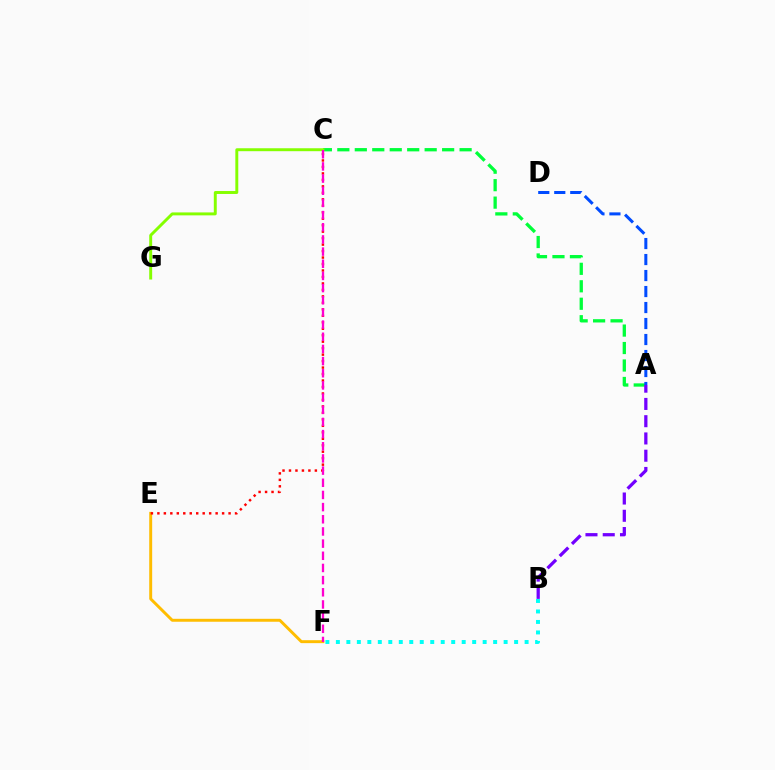{('E', 'F'): [{'color': '#ffbd00', 'line_style': 'solid', 'thickness': 2.12}], ('A', 'C'): [{'color': '#00ff39', 'line_style': 'dashed', 'thickness': 2.37}], ('C', 'E'): [{'color': '#ff0000', 'line_style': 'dotted', 'thickness': 1.76}], ('A', 'D'): [{'color': '#004bff', 'line_style': 'dashed', 'thickness': 2.17}], ('B', 'F'): [{'color': '#00fff6', 'line_style': 'dotted', 'thickness': 2.85}], ('A', 'B'): [{'color': '#7200ff', 'line_style': 'dashed', 'thickness': 2.34}], ('C', 'G'): [{'color': '#84ff00', 'line_style': 'solid', 'thickness': 2.11}], ('C', 'F'): [{'color': '#ff00cf', 'line_style': 'dashed', 'thickness': 1.65}]}